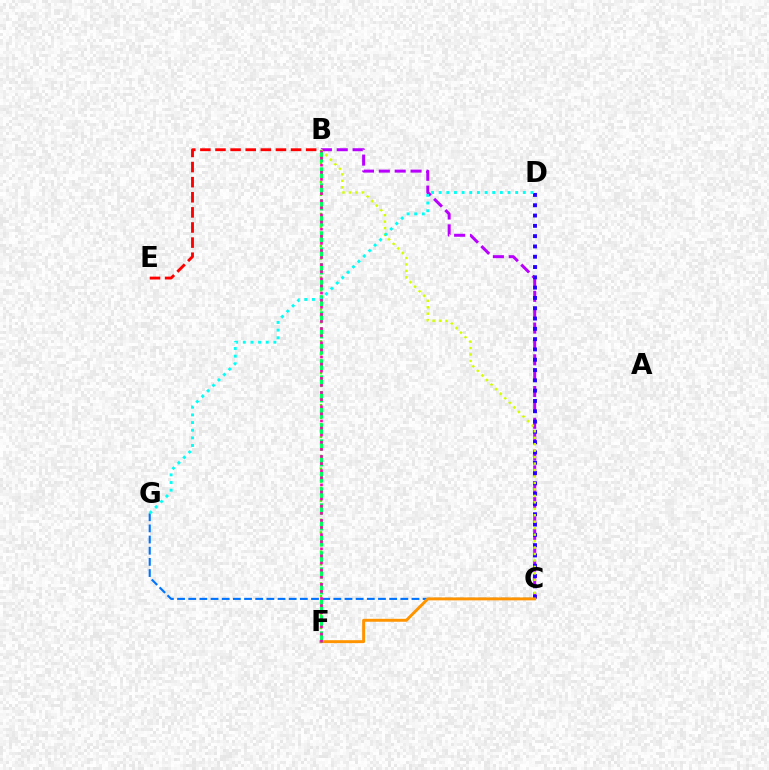{('B', 'C'): [{'color': '#b900ff', 'line_style': 'dashed', 'thickness': 2.16}, {'color': '#d1ff00', 'line_style': 'dotted', 'thickness': 1.75}], ('C', 'D'): [{'color': '#2500ff', 'line_style': 'dotted', 'thickness': 2.8}], ('C', 'G'): [{'color': '#0074ff', 'line_style': 'dashed', 'thickness': 1.52}], ('B', 'F'): [{'color': '#3dff00', 'line_style': 'dotted', 'thickness': 1.73}, {'color': '#00ff5c', 'line_style': 'dashed', 'thickness': 2.17}, {'color': '#ff00ac', 'line_style': 'dotted', 'thickness': 1.93}], ('B', 'E'): [{'color': '#ff0000', 'line_style': 'dashed', 'thickness': 2.05}], ('C', 'F'): [{'color': '#ff9400', 'line_style': 'solid', 'thickness': 2.12}], ('D', 'G'): [{'color': '#00fff6', 'line_style': 'dotted', 'thickness': 2.08}]}